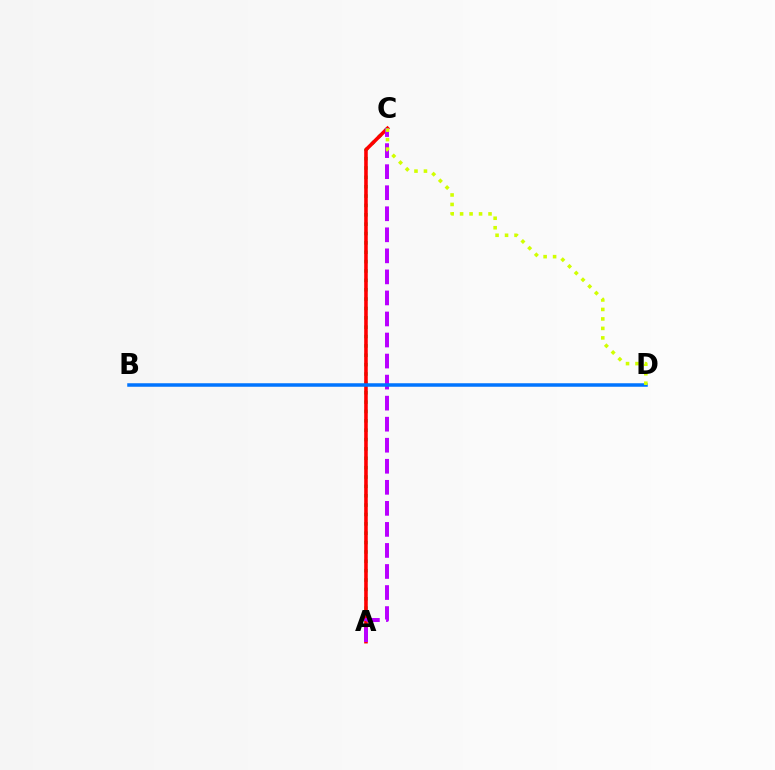{('A', 'C'): [{'color': '#00ff5c', 'line_style': 'dotted', 'thickness': 2.54}, {'color': '#ff0000', 'line_style': 'solid', 'thickness': 2.58}, {'color': '#b900ff', 'line_style': 'dashed', 'thickness': 2.86}], ('B', 'D'): [{'color': '#0074ff', 'line_style': 'solid', 'thickness': 2.52}], ('C', 'D'): [{'color': '#d1ff00', 'line_style': 'dotted', 'thickness': 2.58}]}